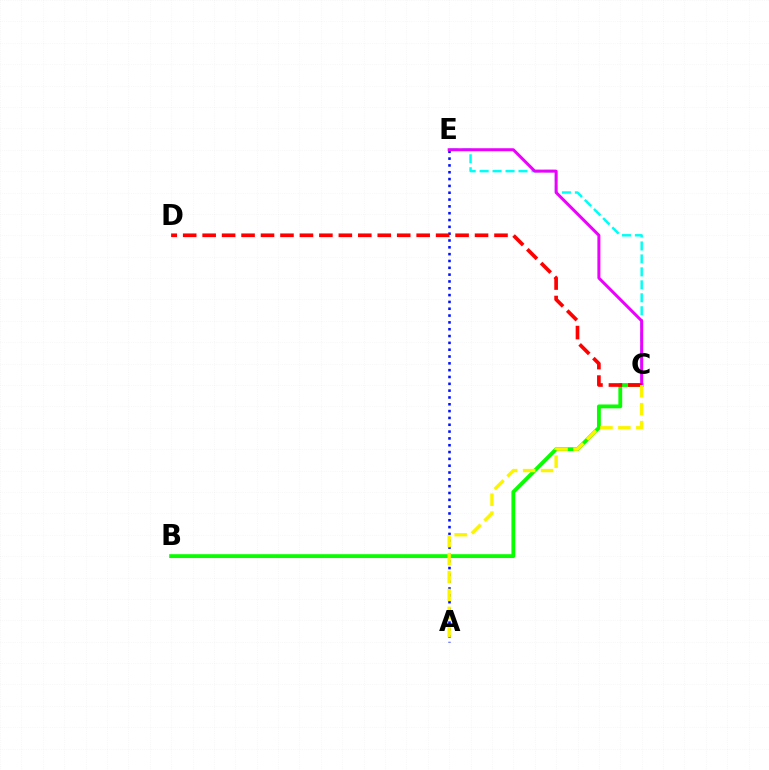{('A', 'E'): [{'color': '#0010ff', 'line_style': 'dotted', 'thickness': 1.85}], ('B', 'C'): [{'color': '#08ff00', 'line_style': 'solid', 'thickness': 2.76}], ('C', 'E'): [{'color': '#00fff6', 'line_style': 'dashed', 'thickness': 1.76}, {'color': '#ee00ff', 'line_style': 'solid', 'thickness': 2.15}], ('C', 'D'): [{'color': '#ff0000', 'line_style': 'dashed', 'thickness': 2.64}], ('A', 'C'): [{'color': '#fcf500', 'line_style': 'dashed', 'thickness': 2.44}]}